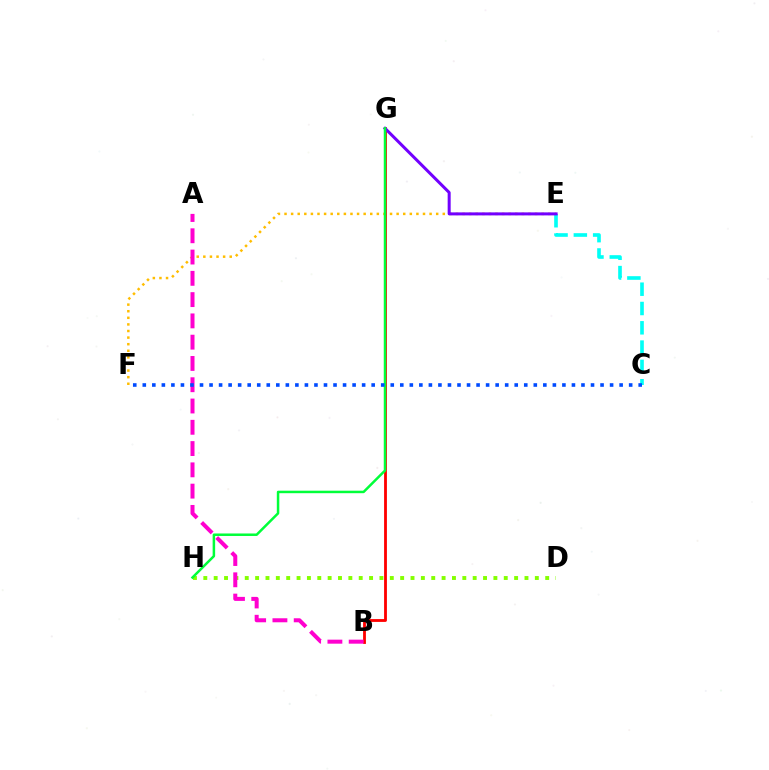{('E', 'F'): [{'color': '#ffbd00', 'line_style': 'dotted', 'thickness': 1.79}], ('B', 'G'): [{'color': '#ff0000', 'line_style': 'solid', 'thickness': 2.03}], ('C', 'E'): [{'color': '#00fff6', 'line_style': 'dashed', 'thickness': 2.62}], ('D', 'H'): [{'color': '#84ff00', 'line_style': 'dotted', 'thickness': 2.81}], ('E', 'G'): [{'color': '#7200ff', 'line_style': 'solid', 'thickness': 2.17}], ('G', 'H'): [{'color': '#00ff39', 'line_style': 'solid', 'thickness': 1.8}], ('A', 'B'): [{'color': '#ff00cf', 'line_style': 'dashed', 'thickness': 2.89}], ('C', 'F'): [{'color': '#004bff', 'line_style': 'dotted', 'thickness': 2.59}]}